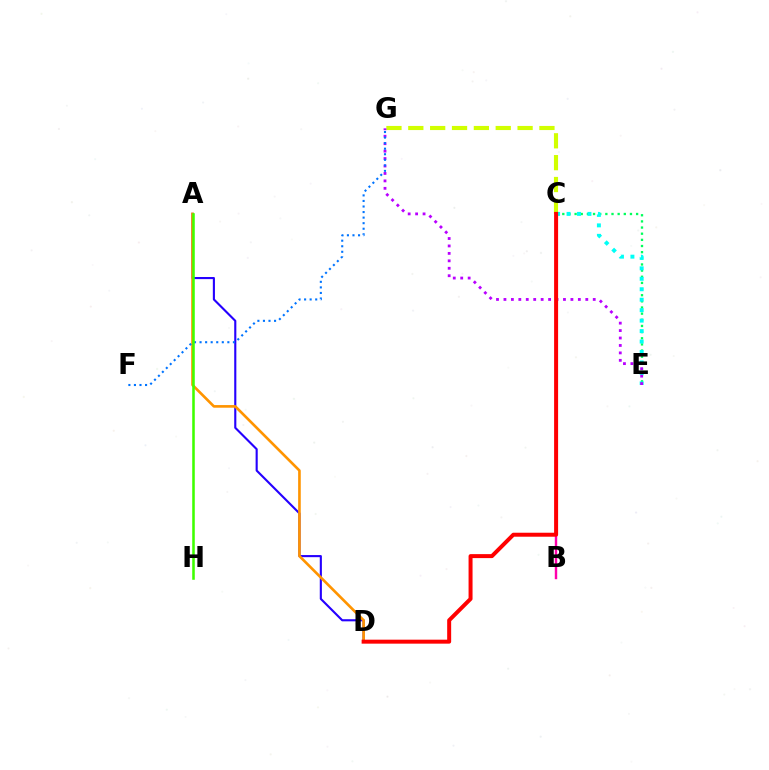{('A', 'D'): [{'color': '#2500ff', 'line_style': 'solid', 'thickness': 1.52}, {'color': '#ff9400', 'line_style': 'solid', 'thickness': 1.9}], ('C', 'G'): [{'color': '#d1ff00', 'line_style': 'dashed', 'thickness': 2.97}], ('C', 'E'): [{'color': '#00ff5c', 'line_style': 'dotted', 'thickness': 1.67}, {'color': '#00fff6', 'line_style': 'dotted', 'thickness': 2.84}], ('E', 'G'): [{'color': '#b900ff', 'line_style': 'dotted', 'thickness': 2.02}], ('F', 'G'): [{'color': '#0074ff', 'line_style': 'dotted', 'thickness': 1.51}], ('B', 'C'): [{'color': '#ff00ac', 'line_style': 'solid', 'thickness': 1.74}], ('C', 'D'): [{'color': '#ff0000', 'line_style': 'solid', 'thickness': 2.87}], ('A', 'H'): [{'color': '#3dff00', 'line_style': 'solid', 'thickness': 1.84}]}